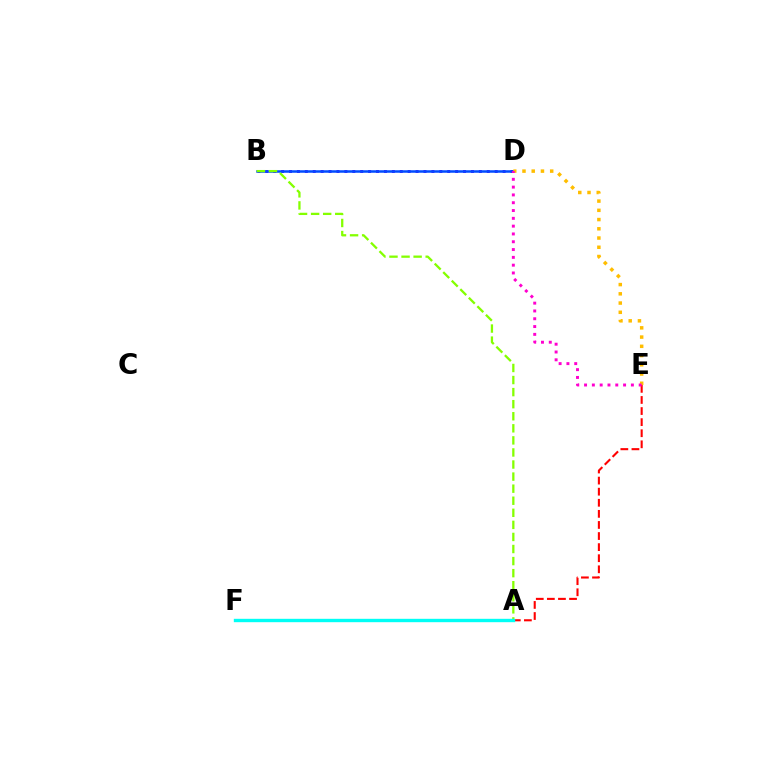{('B', 'D'): [{'color': '#7200ff', 'line_style': 'dotted', 'thickness': 2.15}, {'color': '#004bff', 'line_style': 'solid', 'thickness': 1.8}], ('E', 'F'): [{'color': '#ff0000', 'line_style': 'dashed', 'thickness': 1.51}], ('A', 'F'): [{'color': '#00ff39', 'line_style': 'dashed', 'thickness': 2.15}, {'color': '#00fff6', 'line_style': 'solid', 'thickness': 2.43}], ('A', 'B'): [{'color': '#84ff00', 'line_style': 'dashed', 'thickness': 1.64}], ('D', 'E'): [{'color': '#ffbd00', 'line_style': 'dotted', 'thickness': 2.51}, {'color': '#ff00cf', 'line_style': 'dotted', 'thickness': 2.12}]}